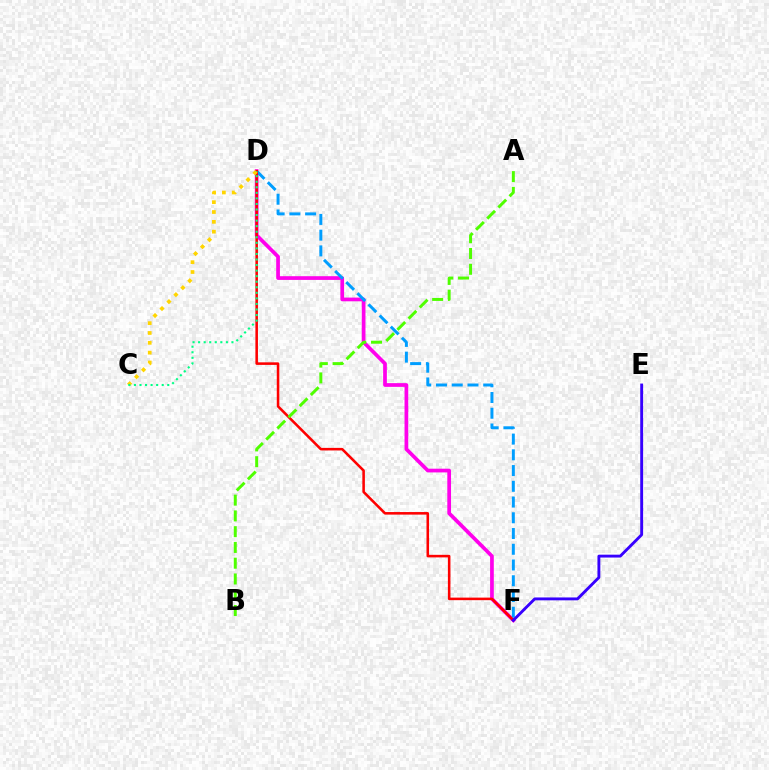{('D', 'F'): [{'color': '#ff00ed', 'line_style': 'solid', 'thickness': 2.68}, {'color': '#009eff', 'line_style': 'dashed', 'thickness': 2.14}, {'color': '#ff0000', 'line_style': 'solid', 'thickness': 1.84}], ('C', 'D'): [{'color': '#ffd500', 'line_style': 'dotted', 'thickness': 2.67}, {'color': '#00ff86', 'line_style': 'dotted', 'thickness': 1.51}], ('A', 'B'): [{'color': '#4fff00', 'line_style': 'dashed', 'thickness': 2.14}], ('E', 'F'): [{'color': '#3700ff', 'line_style': 'solid', 'thickness': 2.07}]}